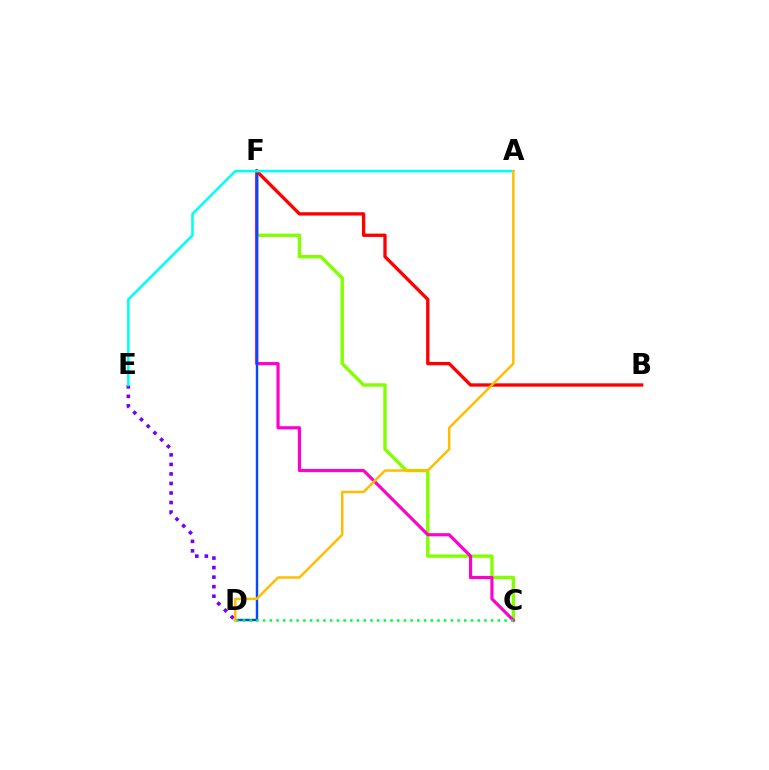{('C', 'F'): [{'color': '#84ff00', 'line_style': 'solid', 'thickness': 2.46}, {'color': '#ff00cf', 'line_style': 'solid', 'thickness': 2.27}], ('D', 'E'): [{'color': '#7200ff', 'line_style': 'dotted', 'thickness': 2.59}], ('D', 'F'): [{'color': '#004bff', 'line_style': 'solid', 'thickness': 1.75}], ('C', 'D'): [{'color': '#00ff39', 'line_style': 'dotted', 'thickness': 1.82}], ('B', 'F'): [{'color': '#ff0000', 'line_style': 'solid', 'thickness': 2.39}], ('A', 'E'): [{'color': '#00fff6', 'line_style': 'solid', 'thickness': 1.83}], ('A', 'D'): [{'color': '#ffbd00', 'line_style': 'solid', 'thickness': 1.79}]}